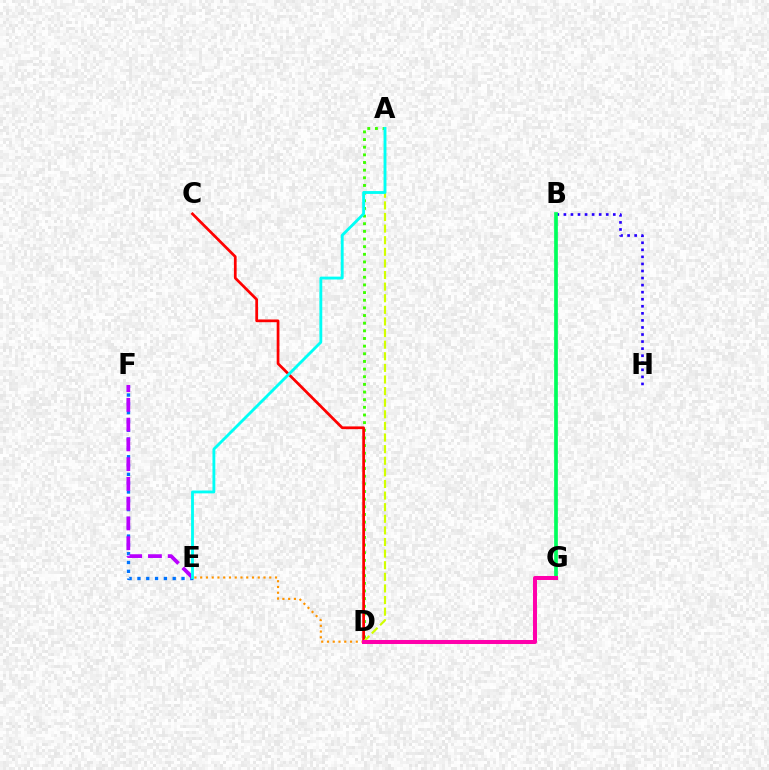{('E', 'F'): [{'color': '#0074ff', 'line_style': 'dotted', 'thickness': 2.4}, {'color': '#b900ff', 'line_style': 'dashed', 'thickness': 2.68}], ('A', 'D'): [{'color': '#3dff00', 'line_style': 'dotted', 'thickness': 2.08}, {'color': '#d1ff00', 'line_style': 'dashed', 'thickness': 1.58}], ('C', 'D'): [{'color': '#ff0000', 'line_style': 'solid', 'thickness': 1.96}], ('B', 'H'): [{'color': '#2500ff', 'line_style': 'dotted', 'thickness': 1.92}], ('B', 'G'): [{'color': '#00ff5c', 'line_style': 'solid', 'thickness': 2.66}], ('D', 'E'): [{'color': '#ff9400', 'line_style': 'dotted', 'thickness': 1.56}], ('A', 'E'): [{'color': '#00fff6', 'line_style': 'solid', 'thickness': 2.05}], ('D', 'G'): [{'color': '#ff00ac', 'line_style': 'solid', 'thickness': 2.9}]}